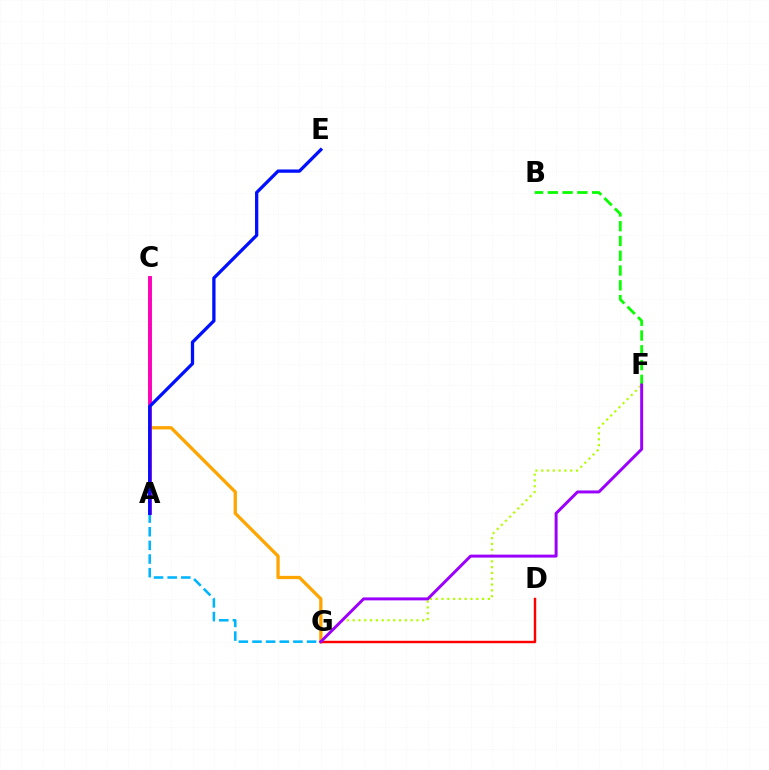{('C', 'G'): [{'color': '#ffa500', 'line_style': 'solid', 'thickness': 2.37}], ('F', 'G'): [{'color': '#b3ff00', 'line_style': 'dotted', 'thickness': 1.58}, {'color': '#9b00ff', 'line_style': 'solid', 'thickness': 2.13}], ('A', 'C'): [{'color': '#00ff9d', 'line_style': 'dotted', 'thickness': 2.66}, {'color': '#ff00bd', 'line_style': 'solid', 'thickness': 2.79}], ('A', 'G'): [{'color': '#00b5ff', 'line_style': 'dashed', 'thickness': 1.85}], ('D', 'G'): [{'color': '#ff0000', 'line_style': 'solid', 'thickness': 1.75}], ('B', 'F'): [{'color': '#08ff00', 'line_style': 'dashed', 'thickness': 2.01}], ('A', 'E'): [{'color': '#0010ff', 'line_style': 'solid', 'thickness': 2.36}]}